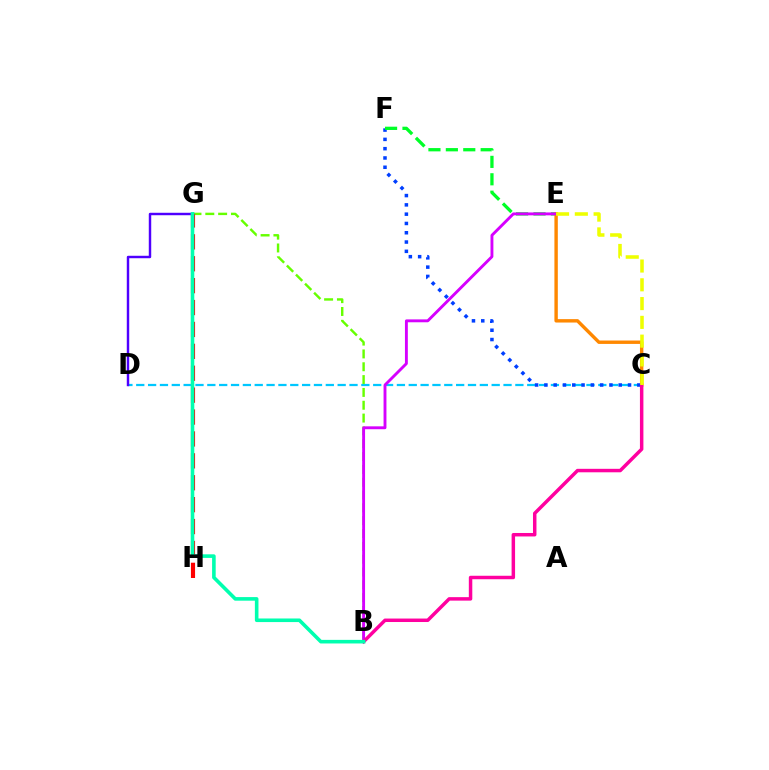{('C', 'D'): [{'color': '#00c7ff', 'line_style': 'dashed', 'thickness': 1.61}], ('B', 'G'): [{'color': '#66ff00', 'line_style': 'dashed', 'thickness': 1.74}, {'color': '#00ffaf', 'line_style': 'solid', 'thickness': 2.59}], ('C', 'F'): [{'color': '#003fff', 'line_style': 'dotted', 'thickness': 2.53}], ('D', 'G'): [{'color': '#4f00ff', 'line_style': 'solid', 'thickness': 1.76}], ('E', 'F'): [{'color': '#00ff27', 'line_style': 'dashed', 'thickness': 2.37}], ('G', 'H'): [{'color': '#ff0000', 'line_style': 'dashed', 'thickness': 2.98}], ('C', 'E'): [{'color': '#ff8800', 'line_style': 'solid', 'thickness': 2.45}, {'color': '#eeff00', 'line_style': 'dashed', 'thickness': 2.55}], ('B', 'E'): [{'color': '#d600ff', 'line_style': 'solid', 'thickness': 2.08}], ('B', 'C'): [{'color': '#ff00a0', 'line_style': 'solid', 'thickness': 2.5}]}